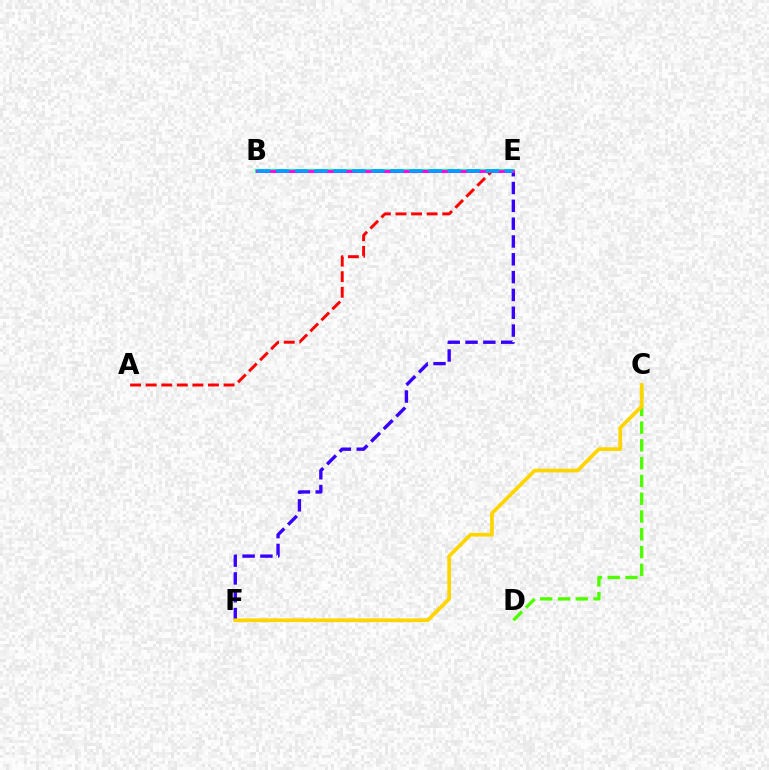{('C', 'D'): [{'color': '#4fff00', 'line_style': 'dashed', 'thickness': 2.42}], ('A', 'E'): [{'color': '#ff0000', 'line_style': 'dashed', 'thickness': 2.12}], ('B', 'E'): [{'color': '#00ff86', 'line_style': 'solid', 'thickness': 2.77}, {'color': '#ff00ed', 'line_style': 'solid', 'thickness': 2.06}, {'color': '#009eff', 'line_style': 'dashed', 'thickness': 2.59}], ('E', 'F'): [{'color': '#3700ff', 'line_style': 'dashed', 'thickness': 2.42}], ('C', 'F'): [{'color': '#ffd500', 'line_style': 'solid', 'thickness': 2.68}]}